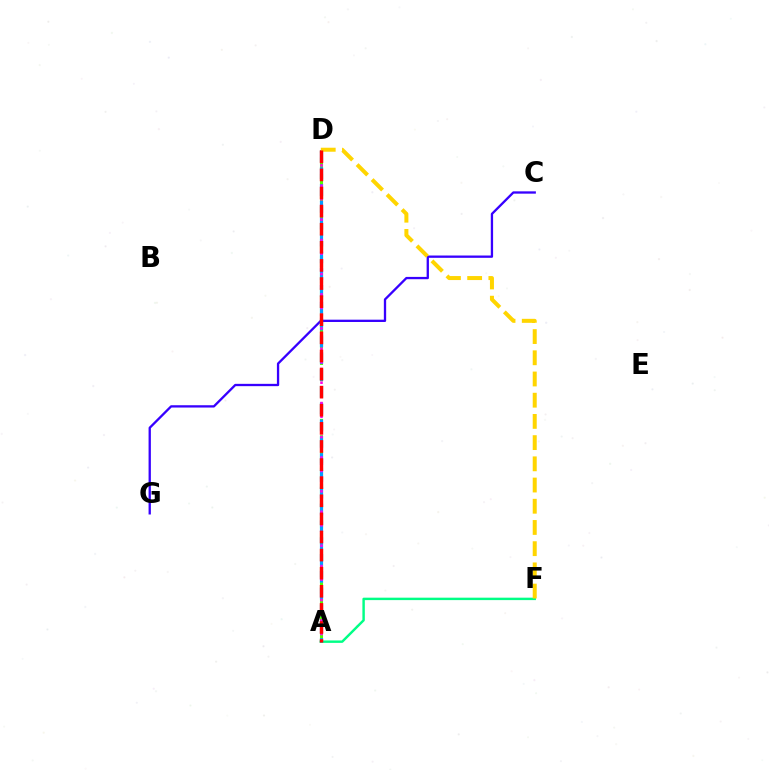{('A', 'F'): [{'color': '#00ff86', 'line_style': 'solid', 'thickness': 1.75}], ('A', 'D'): [{'color': '#4fff00', 'line_style': 'dashed', 'thickness': 2.22}, {'color': '#009eff', 'line_style': 'dashed', 'thickness': 2.28}, {'color': '#ff00ed', 'line_style': 'dotted', 'thickness': 1.85}, {'color': '#ff0000', 'line_style': 'dashed', 'thickness': 2.46}], ('C', 'G'): [{'color': '#3700ff', 'line_style': 'solid', 'thickness': 1.66}], ('D', 'F'): [{'color': '#ffd500', 'line_style': 'dashed', 'thickness': 2.88}]}